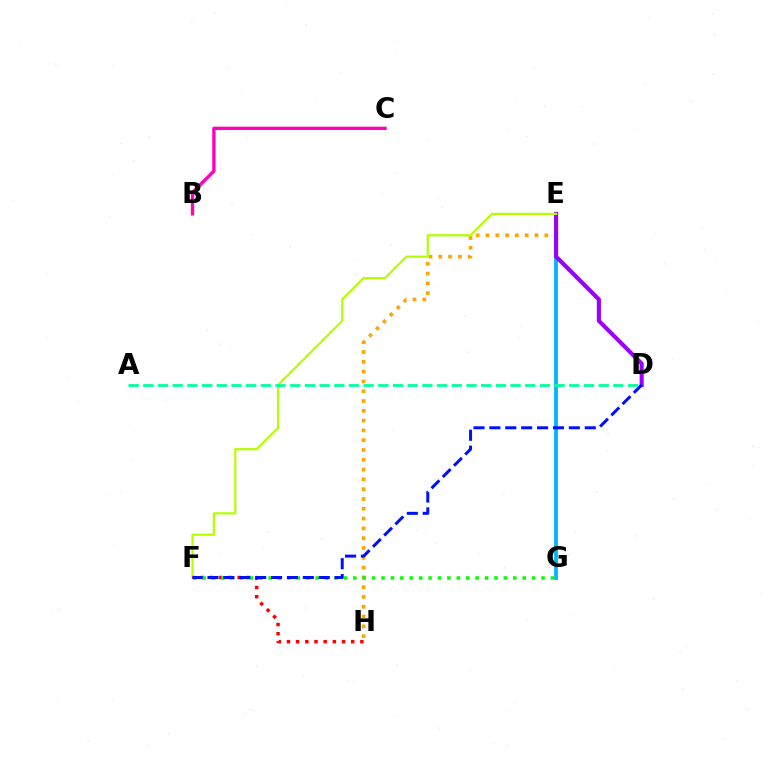{('E', 'G'): [{'color': '#00b5ff', 'line_style': 'solid', 'thickness': 2.72}], ('E', 'H'): [{'color': '#ffa500', 'line_style': 'dotted', 'thickness': 2.66}], ('D', 'E'): [{'color': '#9b00ff', 'line_style': 'solid', 'thickness': 2.96}], ('E', 'F'): [{'color': '#b3ff00', 'line_style': 'solid', 'thickness': 1.58}], ('F', 'H'): [{'color': '#ff0000', 'line_style': 'dotted', 'thickness': 2.49}], ('B', 'C'): [{'color': '#ff00bd', 'line_style': 'solid', 'thickness': 2.39}], ('F', 'G'): [{'color': '#08ff00', 'line_style': 'dotted', 'thickness': 2.56}], ('D', 'F'): [{'color': '#0010ff', 'line_style': 'dashed', 'thickness': 2.16}], ('A', 'D'): [{'color': '#00ff9d', 'line_style': 'dashed', 'thickness': 2.0}]}